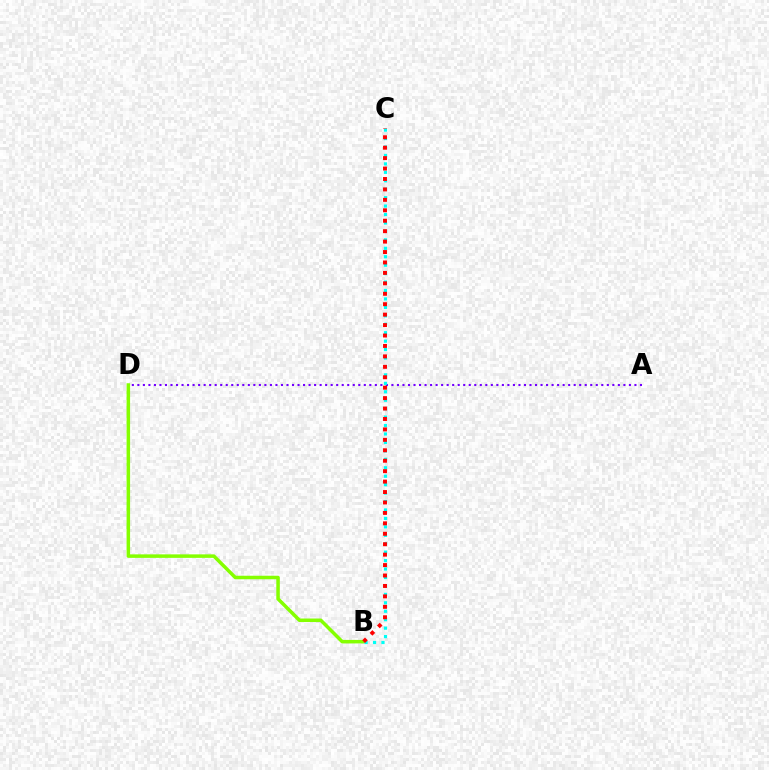{('A', 'D'): [{'color': '#7200ff', 'line_style': 'dotted', 'thickness': 1.5}], ('B', 'D'): [{'color': '#84ff00', 'line_style': 'solid', 'thickness': 2.52}], ('B', 'C'): [{'color': '#00fff6', 'line_style': 'dotted', 'thickness': 2.29}, {'color': '#ff0000', 'line_style': 'dotted', 'thickness': 2.84}]}